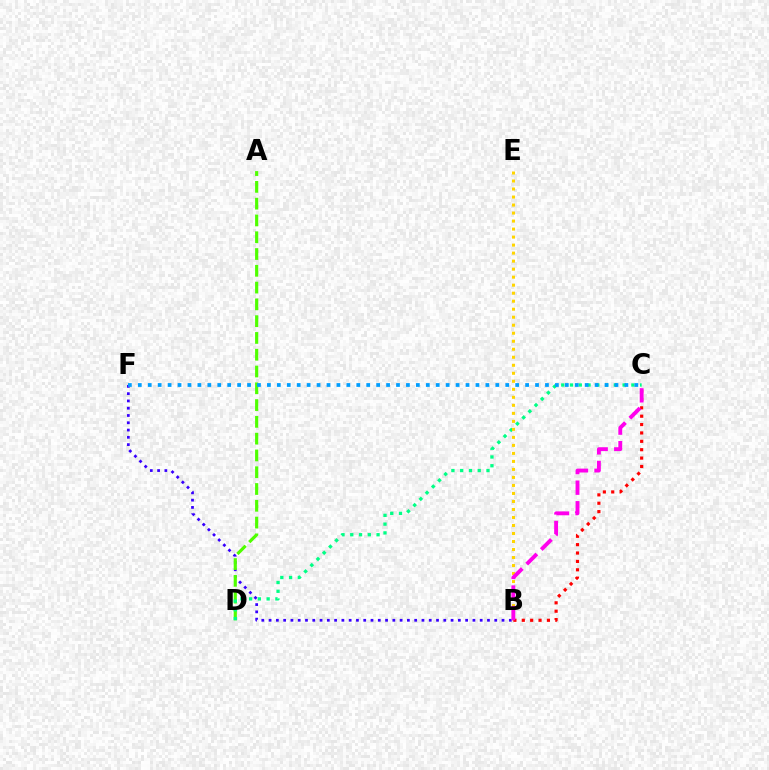{('B', 'F'): [{'color': '#3700ff', 'line_style': 'dotted', 'thickness': 1.98}], ('A', 'D'): [{'color': '#4fff00', 'line_style': 'dashed', 'thickness': 2.28}], ('C', 'D'): [{'color': '#00ff86', 'line_style': 'dotted', 'thickness': 2.38}], ('B', 'E'): [{'color': '#ffd500', 'line_style': 'dotted', 'thickness': 2.18}], ('C', 'F'): [{'color': '#009eff', 'line_style': 'dotted', 'thickness': 2.7}], ('B', 'C'): [{'color': '#ff0000', 'line_style': 'dotted', 'thickness': 2.28}, {'color': '#ff00ed', 'line_style': 'dashed', 'thickness': 2.79}]}